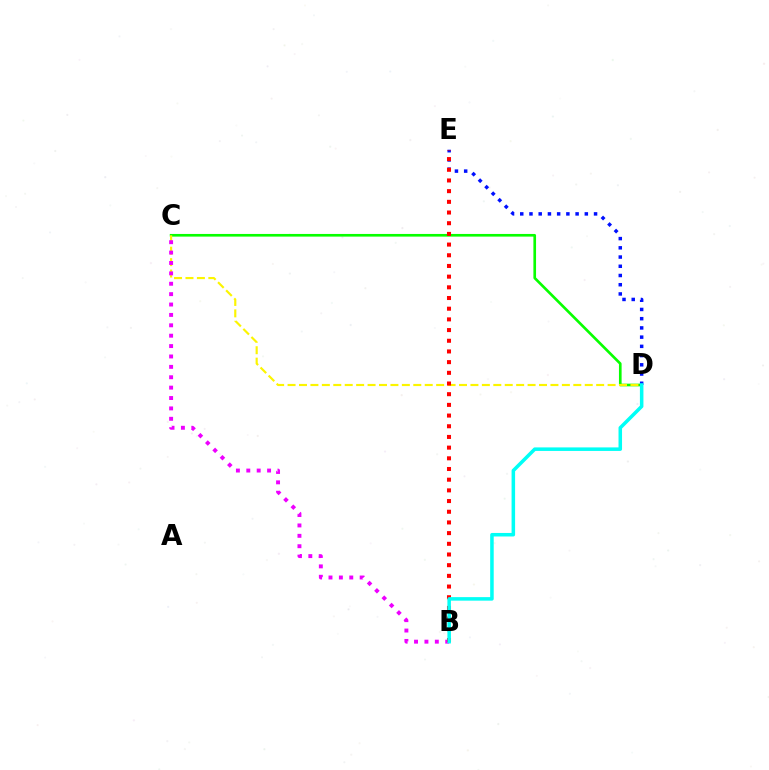{('C', 'D'): [{'color': '#08ff00', 'line_style': 'solid', 'thickness': 1.91}, {'color': '#fcf500', 'line_style': 'dashed', 'thickness': 1.55}], ('B', 'C'): [{'color': '#ee00ff', 'line_style': 'dotted', 'thickness': 2.82}], ('D', 'E'): [{'color': '#0010ff', 'line_style': 'dotted', 'thickness': 2.51}], ('B', 'E'): [{'color': '#ff0000', 'line_style': 'dotted', 'thickness': 2.9}], ('B', 'D'): [{'color': '#00fff6', 'line_style': 'solid', 'thickness': 2.54}]}